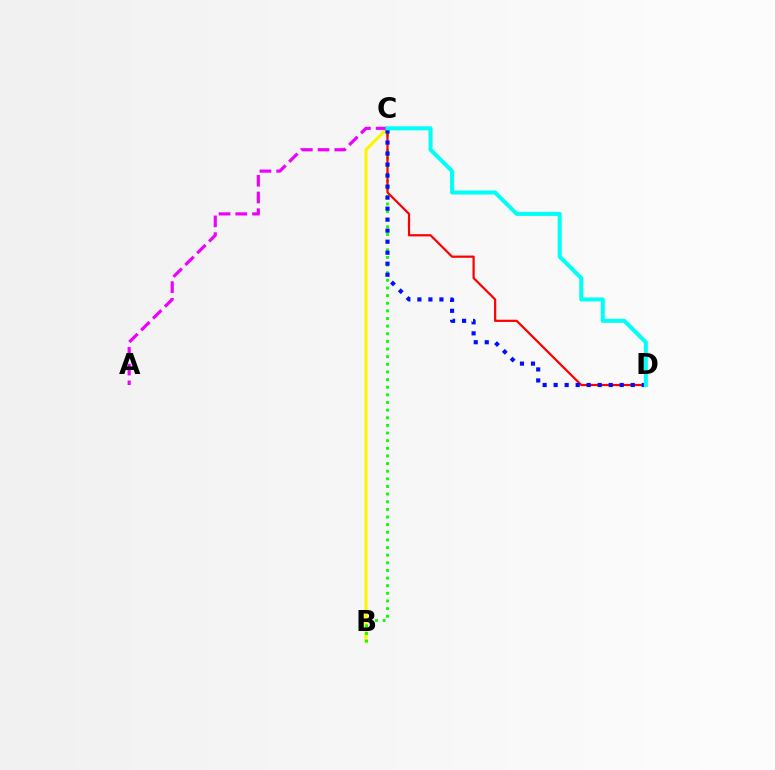{('B', 'C'): [{'color': '#fcf500', 'line_style': 'solid', 'thickness': 2.21}, {'color': '#08ff00', 'line_style': 'dotted', 'thickness': 2.07}], ('A', 'C'): [{'color': '#ee00ff', 'line_style': 'dashed', 'thickness': 2.27}], ('C', 'D'): [{'color': '#ff0000', 'line_style': 'solid', 'thickness': 1.6}, {'color': '#0010ff', 'line_style': 'dotted', 'thickness': 2.99}, {'color': '#00fff6', 'line_style': 'solid', 'thickness': 2.9}]}